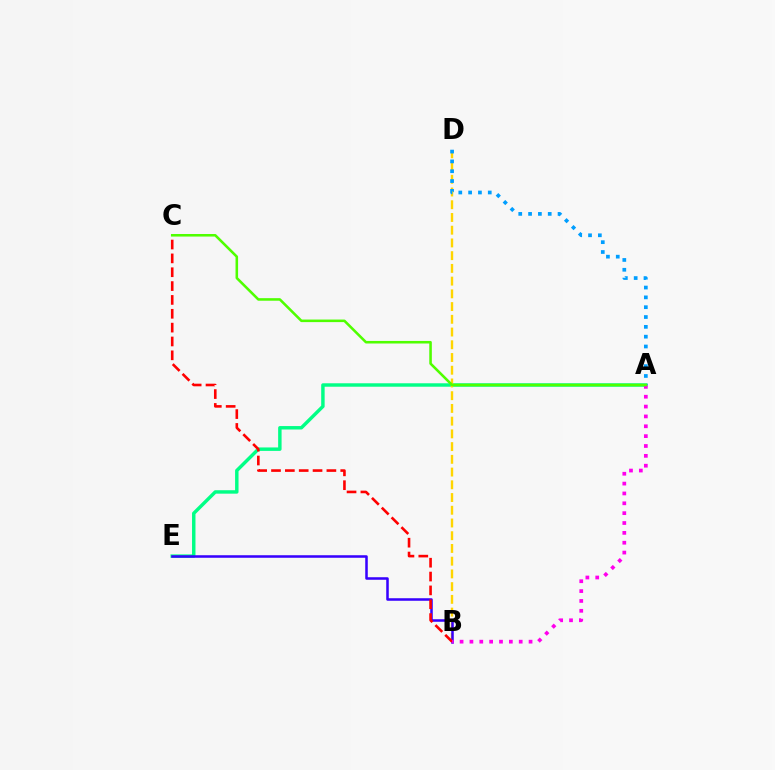{('A', 'E'): [{'color': '#00ff86', 'line_style': 'solid', 'thickness': 2.48}], ('B', 'D'): [{'color': '#ffd500', 'line_style': 'dashed', 'thickness': 1.73}], ('A', 'D'): [{'color': '#009eff', 'line_style': 'dotted', 'thickness': 2.67}], ('B', 'E'): [{'color': '#3700ff', 'line_style': 'solid', 'thickness': 1.82}], ('B', 'C'): [{'color': '#ff0000', 'line_style': 'dashed', 'thickness': 1.88}], ('A', 'B'): [{'color': '#ff00ed', 'line_style': 'dotted', 'thickness': 2.68}], ('A', 'C'): [{'color': '#4fff00', 'line_style': 'solid', 'thickness': 1.85}]}